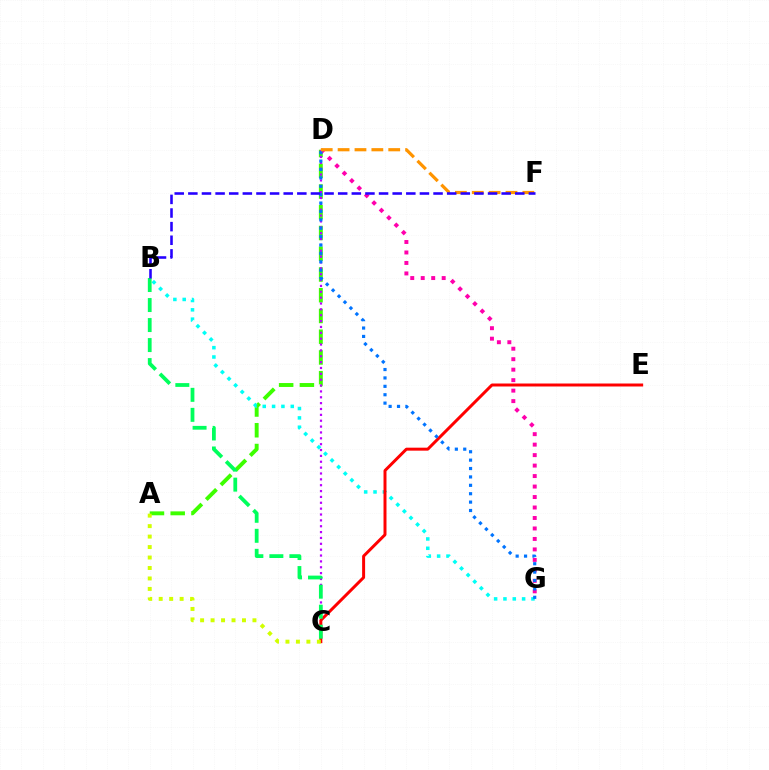{('A', 'D'): [{'color': '#3dff00', 'line_style': 'dashed', 'thickness': 2.82}], ('D', 'G'): [{'color': '#ff00ac', 'line_style': 'dotted', 'thickness': 2.85}, {'color': '#0074ff', 'line_style': 'dotted', 'thickness': 2.28}], ('C', 'D'): [{'color': '#b900ff', 'line_style': 'dotted', 'thickness': 1.59}], ('B', 'G'): [{'color': '#00fff6', 'line_style': 'dotted', 'thickness': 2.54}], ('C', 'E'): [{'color': '#ff0000', 'line_style': 'solid', 'thickness': 2.15}], ('B', 'C'): [{'color': '#00ff5c', 'line_style': 'dashed', 'thickness': 2.72}], ('D', 'F'): [{'color': '#ff9400', 'line_style': 'dashed', 'thickness': 2.29}], ('A', 'C'): [{'color': '#d1ff00', 'line_style': 'dotted', 'thickness': 2.84}], ('B', 'F'): [{'color': '#2500ff', 'line_style': 'dashed', 'thickness': 1.85}]}